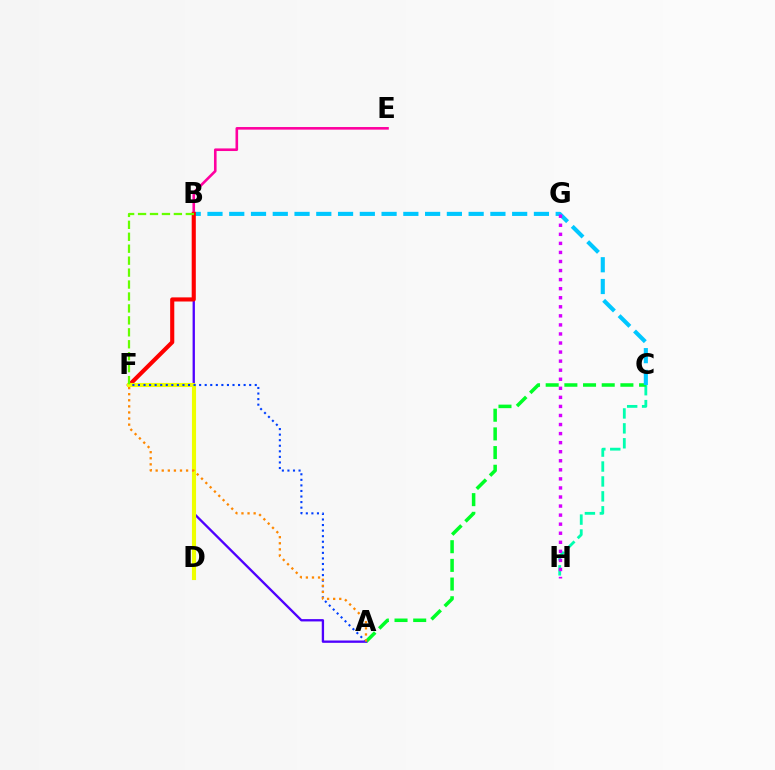{('C', 'H'): [{'color': '#00ffaf', 'line_style': 'dashed', 'thickness': 2.03}], ('B', 'E'): [{'color': '#ff00a0', 'line_style': 'solid', 'thickness': 1.88}], ('A', 'C'): [{'color': '#00ff27', 'line_style': 'dashed', 'thickness': 2.54}], ('B', 'C'): [{'color': '#00c7ff', 'line_style': 'dashed', 'thickness': 2.96}], ('A', 'B'): [{'color': '#4f00ff', 'line_style': 'solid', 'thickness': 1.67}], ('B', 'F'): [{'color': '#ff0000', 'line_style': 'solid', 'thickness': 2.97}, {'color': '#66ff00', 'line_style': 'dashed', 'thickness': 1.62}], ('D', 'F'): [{'color': '#eeff00', 'line_style': 'solid', 'thickness': 2.96}], ('G', 'H'): [{'color': '#d600ff', 'line_style': 'dotted', 'thickness': 2.46}], ('A', 'F'): [{'color': '#003fff', 'line_style': 'dotted', 'thickness': 1.51}, {'color': '#ff8800', 'line_style': 'dotted', 'thickness': 1.65}]}